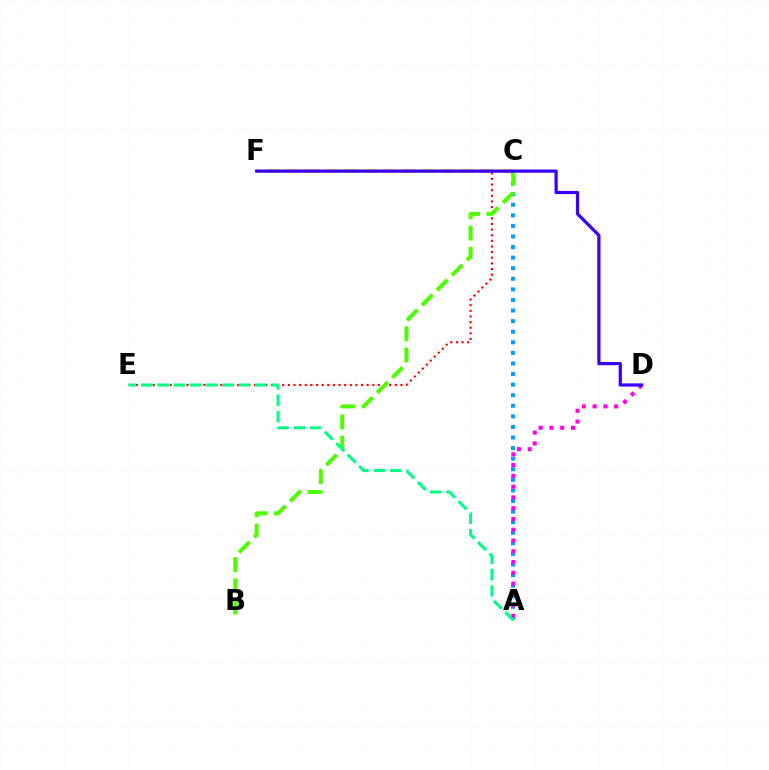{('A', 'C'): [{'color': '#009eff', 'line_style': 'dotted', 'thickness': 2.87}], ('C', 'F'): [{'color': '#ffd500', 'line_style': 'dashed', 'thickness': 2.64}], ('C', 'E'): [{'color': '#ff0000', 'line_style': 'dotted', 'thickness': 1.53}], ('B', 'C'): [{'color': '#4fff00', 'line_style': 'dashed', 'thickness': 2.88}], ('A', 'D'): [{'color': '#ff00ed', 'line_style': 'dotted', 'thickness': 2.93}], ('A', 'E'): [{'color': '#00ff86', 'line_style': 'dashed', 'thickness': 2.21}], ('D', 'F'): [{'color': '#3700ff', 'line_style': 'solid', 'thickness': 2.3}]}